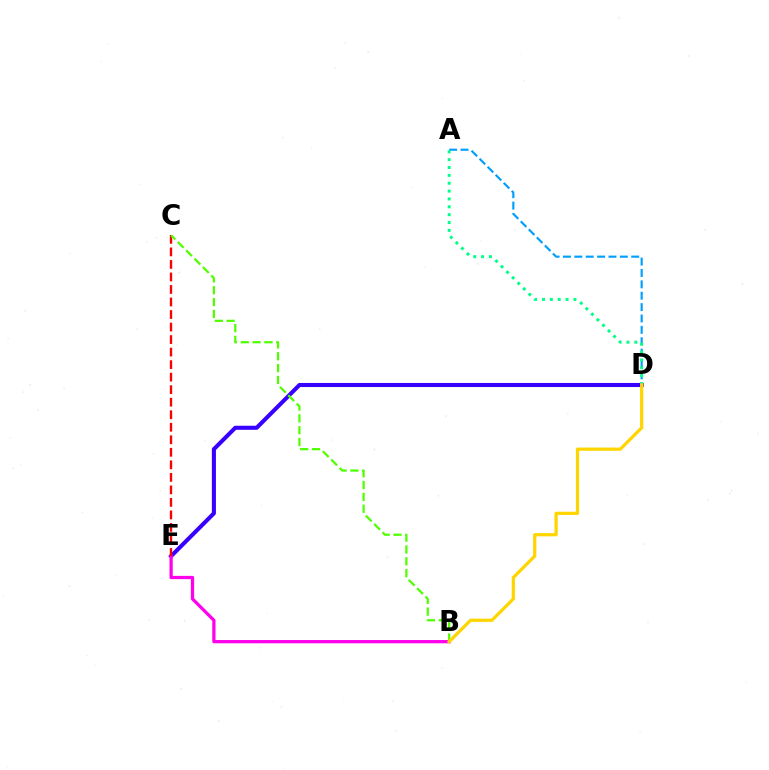{('A', 'D'): [{'color': '#009eff', 'line_style': 'dashed', 'thickness': 1.55}, {'color': '#00ff86', 'line_style': 'dotted', 'thickness': 2.14}], ('D', 'E'): [{'color': '#3700ff', 'line_style': 'solid', 'thickness': 2.93}], ('B', 'E'): [{'color': '#ff00ed', 'line_style': 'solid', 'thickness': 2.34}], ('C', 'E'): [{'color': '#ff0000', 'line_style': 'dashed', 'thickness': 1.7}], ('B', 'C'): [{'color': '#4fff00', 'line_style': 'dashed', 'thickness': 1.61}], ('B', 'D'): [{'color': '#ffd500', 'line_style': 'solid', 'thickness': 2.32}]}